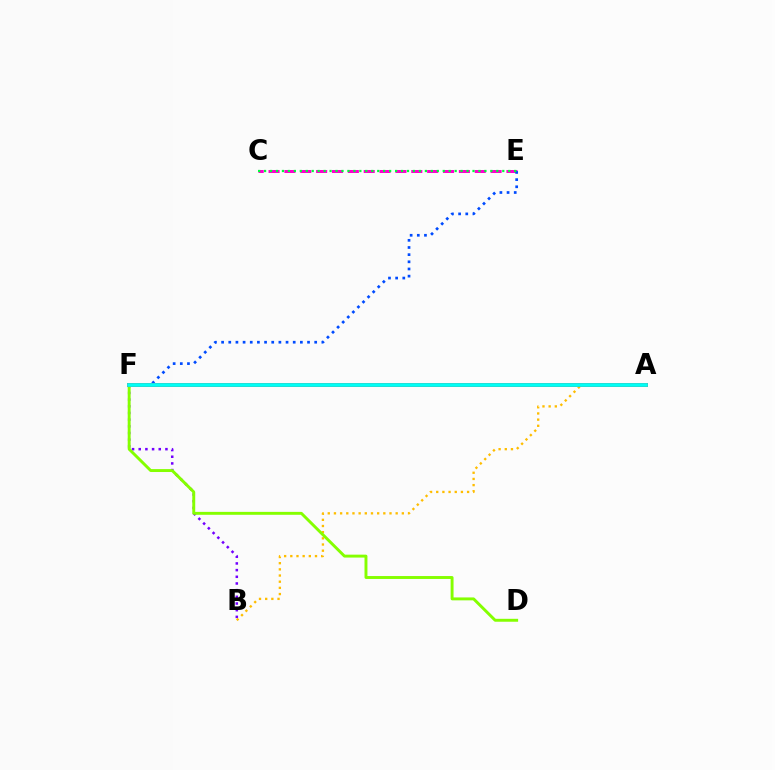{('C', 'E'): [{'color': '#ff00cf', 'line_style': 'dashed', 'thickness': 2.15}, {'color': '#00ff39', 'line_style': 'dotted', 'thickness': 1.62}], ('B', 'F'): [{'color': '#7200ff', 'line_style': 'dotted', 'thickness': 1.81}], ('A', 'B'): [{'color': '#ffbd00', 'line_style': 'dotted', 'thickness': 1.68}], ('E', 'F'): [{'color': '#004bff', 'line_style': 'dotted', 'thickness': 1.95}], ('D', 'F'): [{'color': '#84ff00', 'line_style': 'solid', 'thickness': 2.1}], ('A', 'F'): [{'color': '#ff0000', 'line_style': 'solid', 'thickness': 2.78}, {'color': '#00fff6', 'line_style': 'solid', 'thickness': 2.69}]}